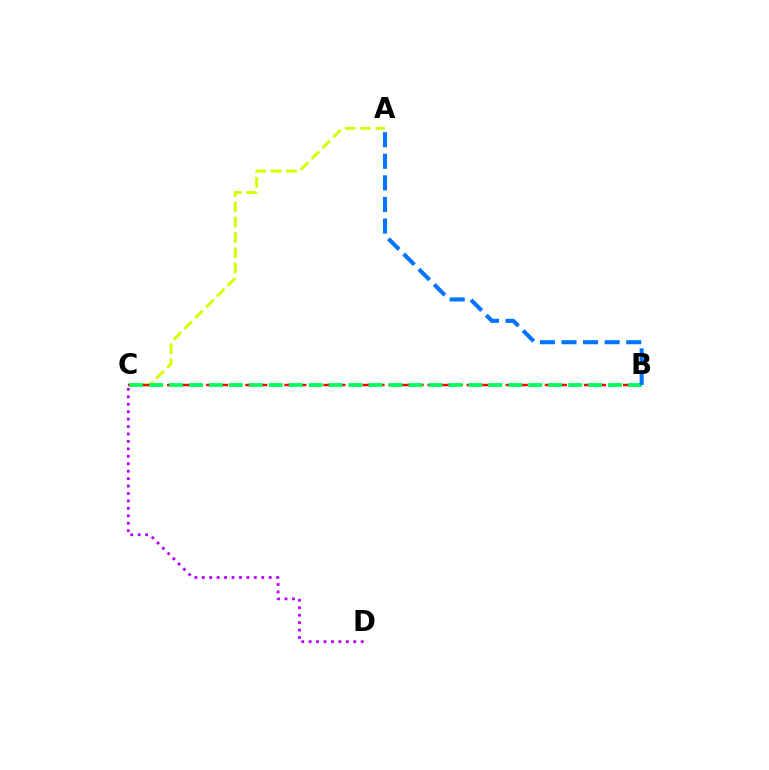{('A', 'C'): [{'color': '#d1ff00', 'line_style': 'dashed', 'thickness': 2.08}], ('C', 'D'): [{'color': '#b900ff', 'line_style': 'dotted', 'thickness': 2.02}], ('B', 'C'): [{'color': '#ff0000', 'line_style': 'dashed', 'thickness': 1.77}, {'color': '#00ff5c', 'line_style': 'dashed', 'thickness': 2.71}], ('A', 'B'): [{'color': '#0074ff', 'line_style': 'dashed', 'thickness': 2.93}]}